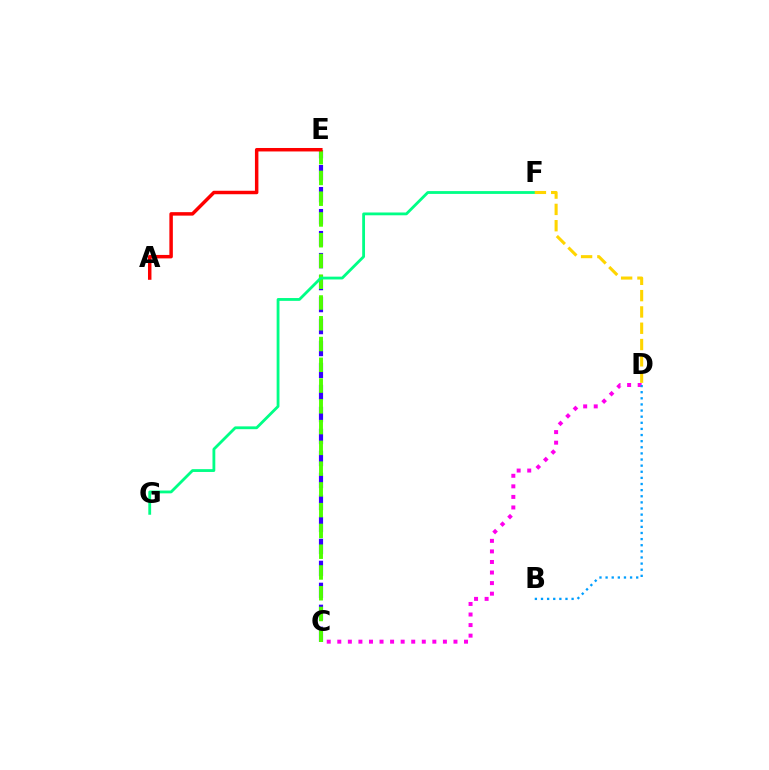{('C', 'E'): [{'color': '#3700ff', 'line_style': 'dashed', 'thickness': 2.99}, {'color': '#4fff00', 'line_style': 'dashed', 'thickness': 2.82}], ('C', 'D'): [{'color': '#ff00ed', 'line_style': 'dotted', 'thickness': 2.87}], ('A', 'E'): [{'color': '#ff0000', 'line_style': 'solid', 'thickness': 2.5}], ('F', 'G'): [{'color': '#00ff86', 'line_style': 'solid', 'thickness': 2.02}], ('B', 'D'): [{'color': '#009eff', 'line_style': 'dotted', 'thickness': 1.66}], ('D', 'F'): [{'color': '#ffd500', 'line_style': 'dashed', 'thickness': 2.21}]}